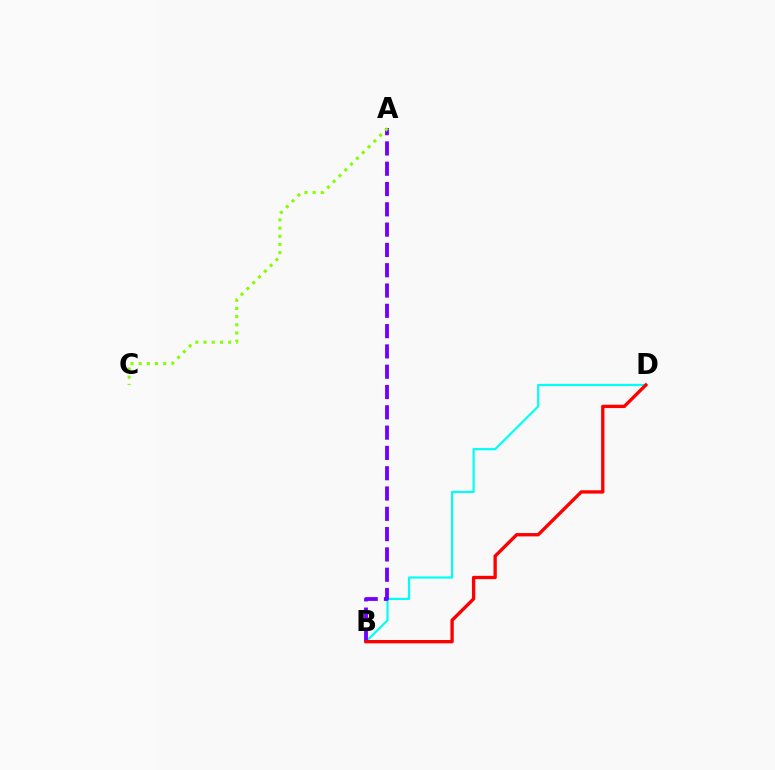{('B', 'D'): [{'color': '#00fff6', 'line_style': 'solid', 'thickness': 1.58}, {'color': '#ff0000', 'line_style': 'solid', 'thickness': 2.41}], ('A', 'B'): [{'color': '#7200ff', 'line_style': 'dashed', 'thickness': 2.76}], ('A', 'C'): [{'color': '#84ff00', 'line_style': 'dotted', 'thickness': 2.22}]}